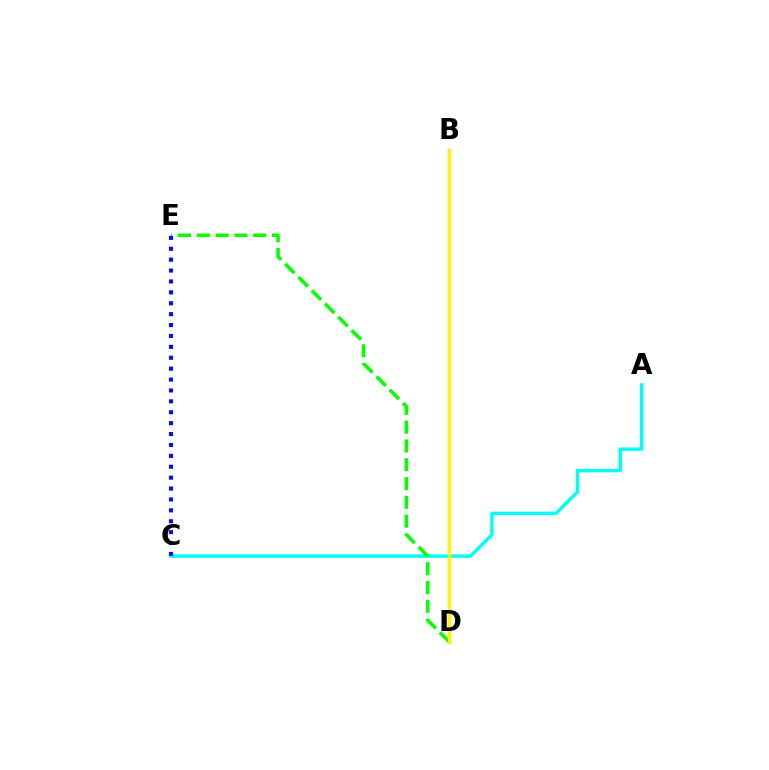{('B', 'D'): [{'color': '#ee00ff', 'line_style': 'solid', 'thickness': 2.28}, {'color': '#ff0000', 'line_style': 'dashed', 'thickness': 2.03}, {'color': '#fcf500', 'line_style': 'solid', 'thickness': 2.44}], ('A', 'C'): [{'color': '#00fff6', 'line_style': 'solid', 'thickness': 2.47}], ('D', 'E'): [{'color': '#08ff00', 'line_style': 'dashed', 'thickness': 2.56}], ('C', 'E'): [{'color': '#0010ff', 'line_style': 'dotted', 'thickness': 2.96}]}